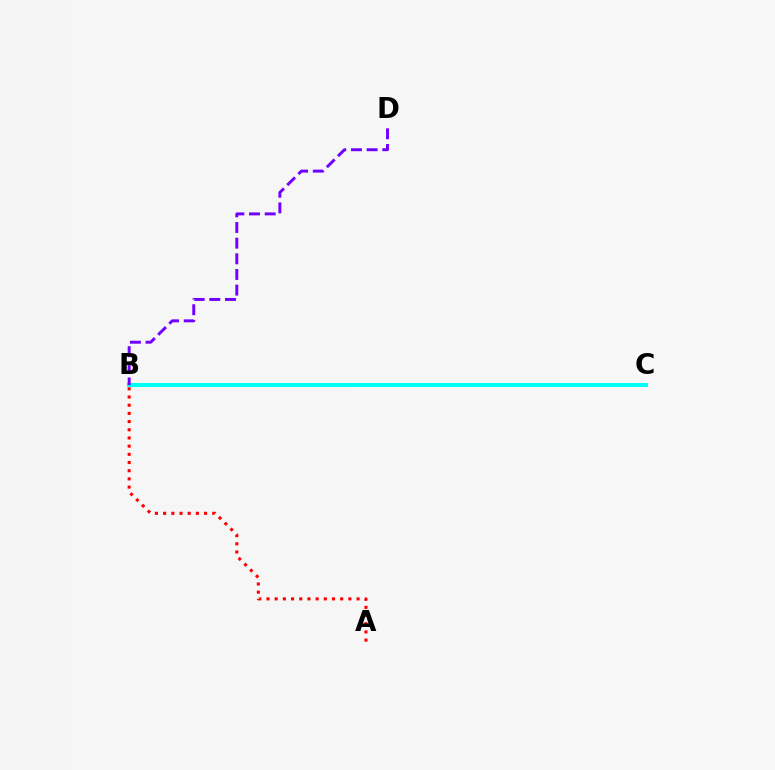{('B', 'C'): [{'color': '#84ff00', 'line_style': 'dotted', 'thickness': 1.89}, {'color': '#00fff6', 'line_style': 'solid', 'thickness': 2.93}], ('A', 'B'): [{'color': '#ff0000', 'line_style': 'dotted', 'thickness': 2.22}], ('B', 'D'): [{'color': '#7200ff', 'line_style': 'dashed', 'thickness': 2.13}]}